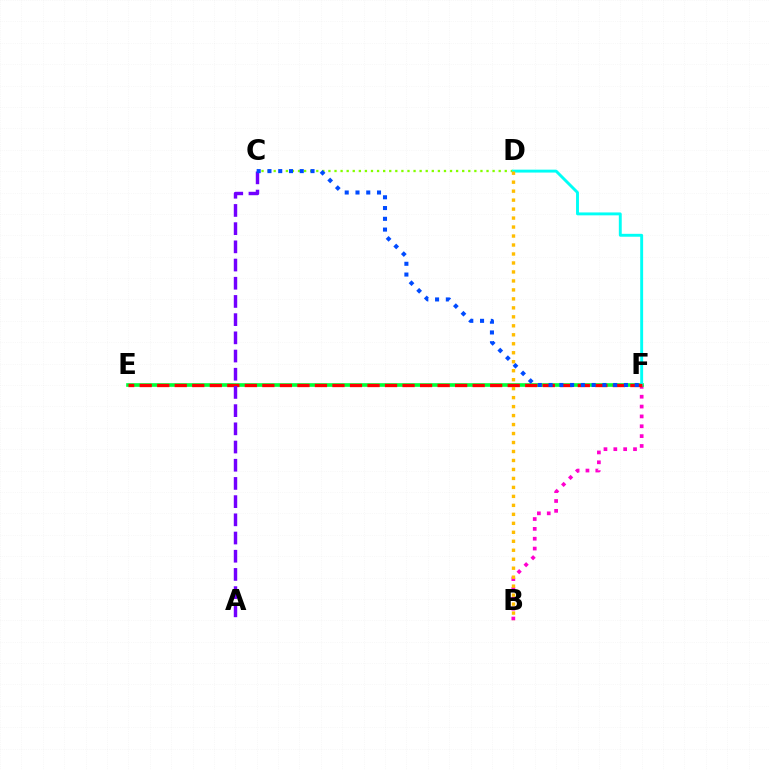{('B', 'F'): [{'color': '#ff00cf', 'line_style': 'dotted', 'thickness': 2.68}], ('C', 'D'): [{'color': '#84ff00', 'line_style': 'dotted', 'thickness': 1.65}], ('E', 'F'): [{'color': '#00ff39', 'line_style': 'solid', 'thickness': 2.62}, {'color': '#ff0000', 'line_style': 'dashed', 'thickness': 2.38}], ('D', 'F'): [{'color': '#00fff6', 'line_style': 'solid', 'thickness': 2.09}], ('A', 'C'): [{'color': '#7200ff', 'line_style': 'dashed', 'thickness': 2.47}], ('B', 'D'): [{'color': '#ffbd00', 'line_style': 'dotted', 'thickness': 2.44}], ('C', 'F'): [{'color': '#004bff', 'line_style': 'dotted', 'thickness': 2.92}]}